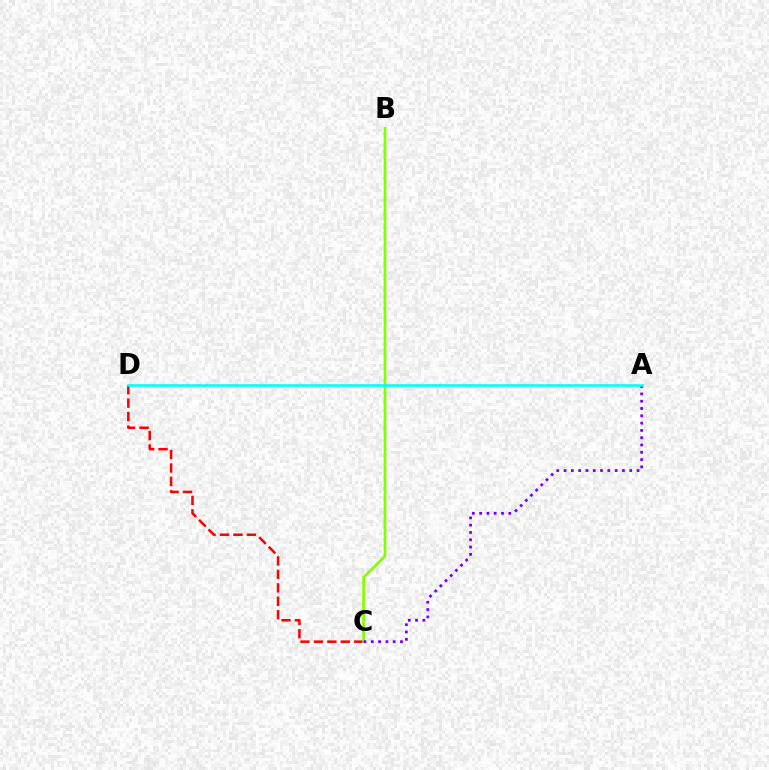{('C', 'D'): [{'color': '#ff0000', 'line_style': 'dashed', 'thickness': 1.83}], ('B', 'C'): [{'color': '#84ff00', 'line_style': 'solid', 'thickness': 1.96}], ('A', 'C'): [{'color': '#7200ff', 'line_style': 'dotted', 'thickness': 1.98}], ('A', 'D'): [{'color': '#00fff6', 'line_style': 'solid', 'thickness': 1.86}]}